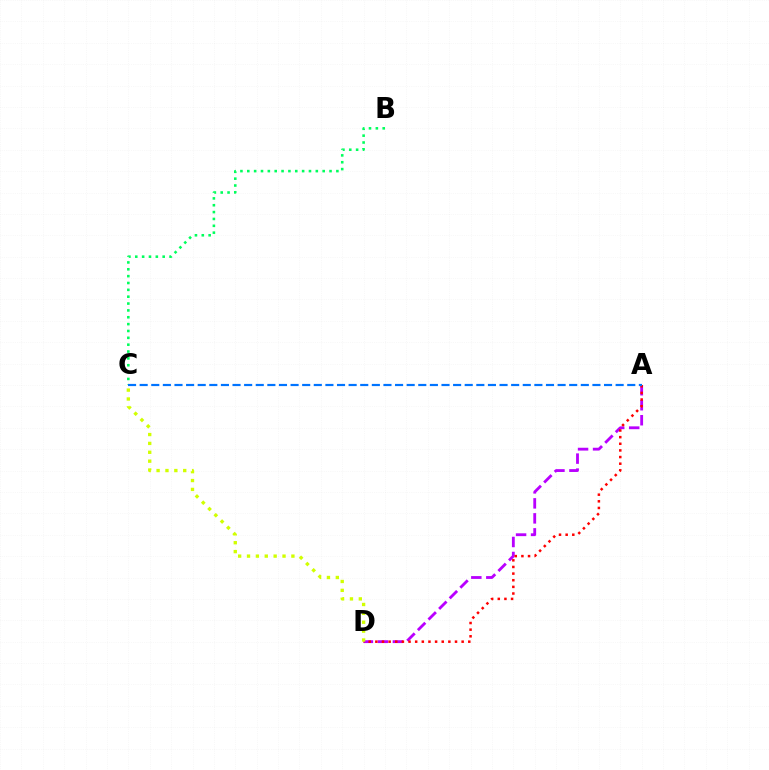{('A', 'D'): [{'color': '#b900ff', 'line_style': 'dashed', 'thickness': 2.04}, {'color': '#ff0000', 'line_style': 'dotted', 'thickness': 1.8}], ('B', 'C'): [{'color': '#00ff5c', 'line_style': 'dotted', 'thickness': 1.86}], ('C', 'D'): [{'color': '#d1ff00', 'line_style': 'dotted', 'thickness': 2.41}], ('A', 'C'): [{'color': '#0074ff', 'line_style': 'dashed', 'thickness': 1.58}]}